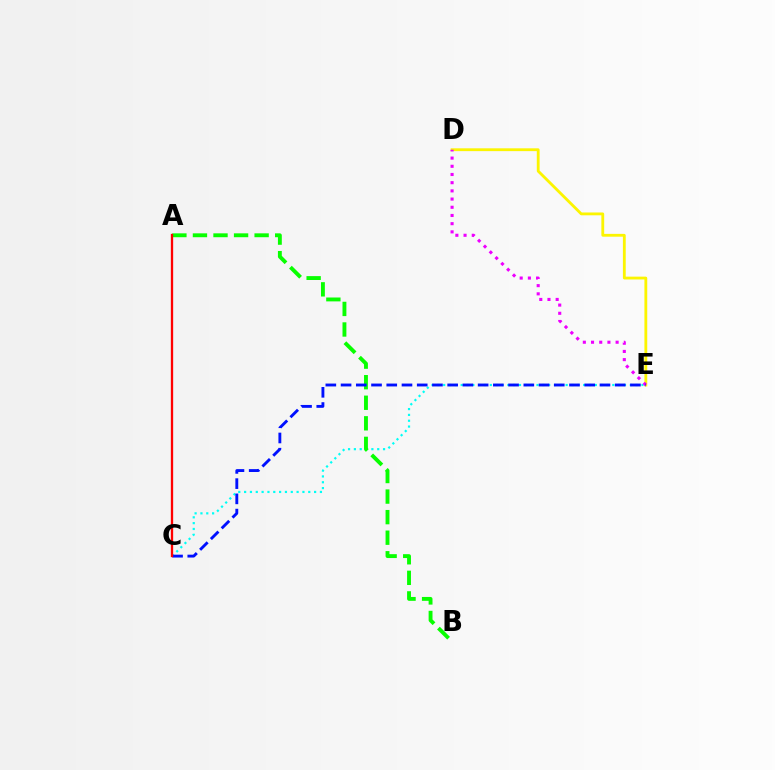{('D', 'E'): [{'color': '#fcf500', 'line_style': 'solid', 'thickness': 2.03}, {'color': '#ee00ff', 'line_style': 'dotted', 'thickness': 2.23}], ('C', 'E'): [{'color': '#00fff6', 'line_style': 'dotted', 'thickness': 1.58}, {'color': '#0010ff', 'line_style': 'dashed', 'thickness': 2.07}], ('A', 'B'): [{'color': '#08ff00', 'line_style': 'dashed', 'thickness': 2.79}], ('A', 'C'): [{'color': '#ff0000', 'line_style': 'solid', 'thickness': 1.66}]}